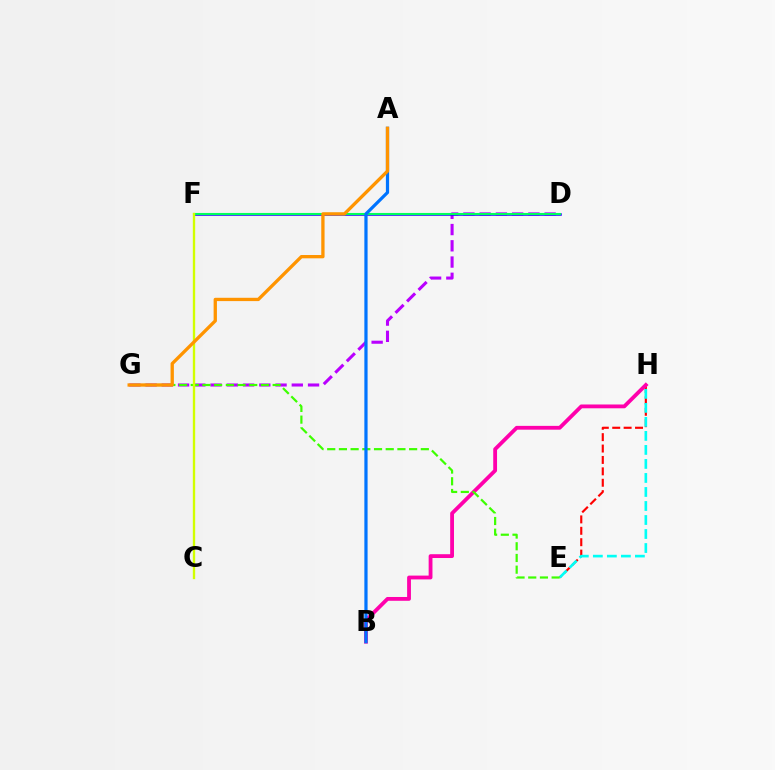{('D', 'G'): [{'color': '#b900ff', 'line_style': 'dashed', 'thickness': 2.21}], ('E', 'H'): [{'color': '#ff0000', 'line_style': 'dashed', 'thickness': 1.55}, {'color': '#00fff6', 'line_style': 'dashed', 'thickness': 1.9}], ('B', 'H'): [{'color': '#ff00ac', 'line_style': 'solid', 'thickness': 2.74}], ('D', 'F'): [{'color': '#2500ff', 'line_style': 'solid', 'thickness': 1.81}, {'color': '#00ff5c', 'line_style': 'solid', 'thickness': 1.5}], ('E', 'G'): [{'color': '#3dff00', 'line_style': 'dashed', 'thickness': 1.59}], ('A', 'B'): [{'color': '#0074ff', 'line_style': 'solid', 'thickness': 2.32}], ('C', 'F'): [{'color': '#d1ff00', 'line_style': 'solid', 'thickness': 1.69}], ('A', 'G'): [{'color': '#ff9400', 'line_style': 'solid', 'thickness': 2.38}]}